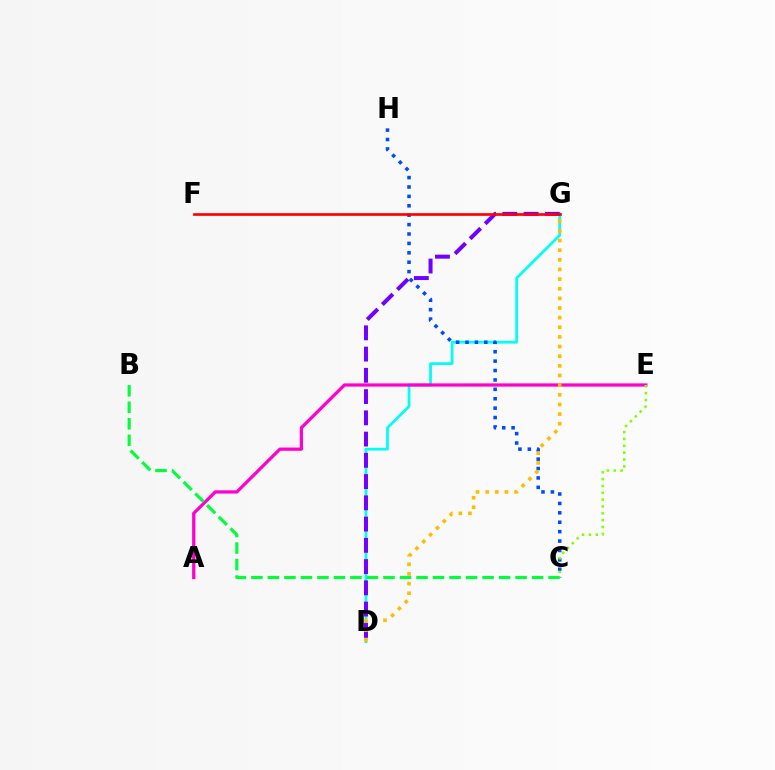{('D', 'G'): [{'color': '#00fff6', 'line_style': 'solid', 'thickness': 1.99}, {'color': '#7200ff', 'line_style': 'dashed', 'thickness': 2.89}, {'color': '#ffbd00', 'line_style': 'dotted', 'thickness': 2.62}], ('A', 'E'): [{'color': '#ff00cf', 'line_style': 'solid', 'thickness': 2.33}], ('C', 'H'): [{'color': '#004bff', 'line_style': 'dotted', 'thickness': 2.56}], ('F', 'G'): [{'color': '#ff0000', 'line_style': 'solid', 'thickness': 1.92}], ('C', 'E'): [{'color': '#84ff00', 'line_style': 'dotted', 'thickness': 1.86}], ('B', 'C'): [{'color': '#00ff39', 'line_style': 'dashed', 'thickness': 2.24}]}